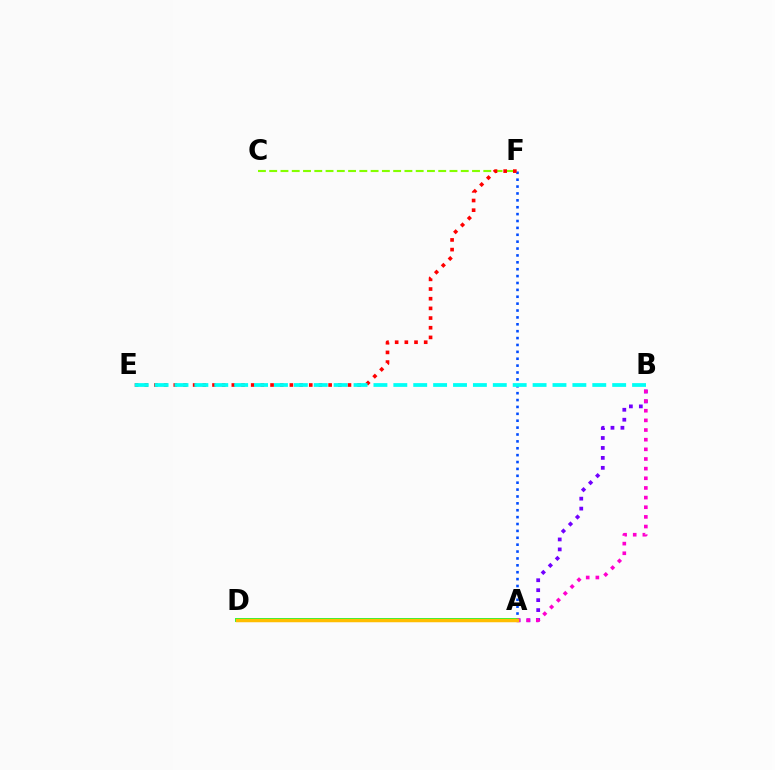{('A', 'F'): [{'color': '#004bff', 'line_style': 'dotted', 'thickness': 1.87}], ('C', 'F'): [{'color': '#84ff00', 'line_style': 'dashed', 'thickness': 1.53}], ('E', 'F'): [{'color': '#ff0000', 'line_style': 'dotted', 'thickness': 2.63}], ('B', 'E'): [{'color': '#00fff6', 'line_style': 'dashed', 'thickness': 2.7}], ('A', 'B'): [{'color': '#7200ff', 'line_style': 'dotted', 'thickness': 2.7}, {'color': '#ff00cf', 'line_style': 'dotted', 'thickness': 2.62}], ('A', 'D'): [{'color': '#00ff39', 'line_style': 'solid', 'thickness': 2.79}, {'color': '#ffbd00', 'line_style': 'solid', 'thickness': 2.51}]}